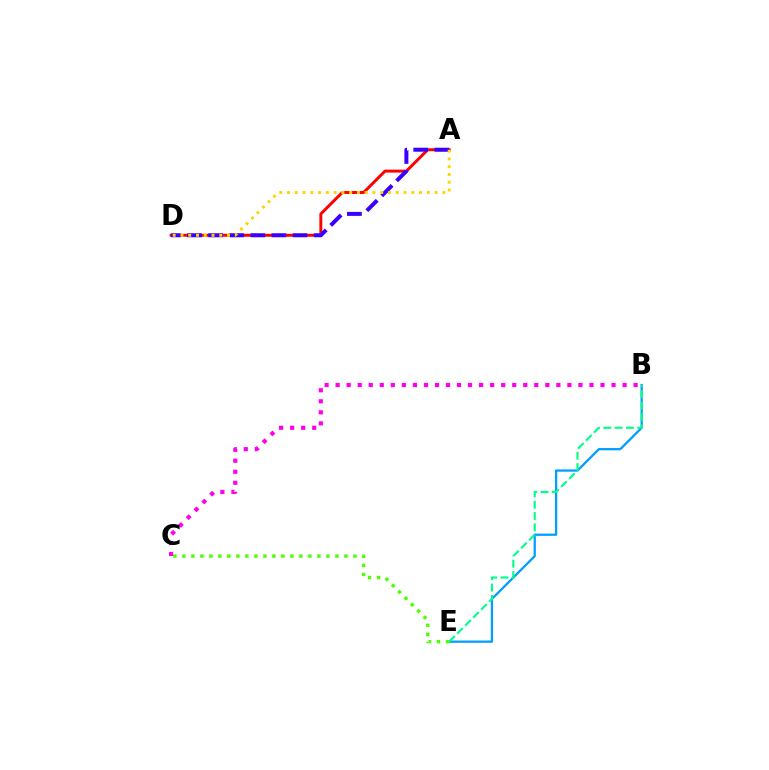{('A', 'D'): [{'color': '#ff0000', 'line_style': 'solid', 'thickness': 2.12}, {'color': '#3700ff', 'line_style': 'dashed', 'thickness': 2.86}, {'color': '#ffd500', 'line_style': 'dotted', 'thickness': 2.11}], ('B', 'E'): [{'color': '#009eff', 'line_style': 'solid', 'thickness': 1.63}, {'color': '#00ff86', 'line_style': 'dashed', 'thickness': 1.54}], ('C', 'E'): [{'color': '#4fff00', 'line_style': 'dotted', 'thickness': 2.45}], ('B', 'C'): [{'color': '#ff00ed', 'line_style': 'dotted', 'thickness': 3.0}]}